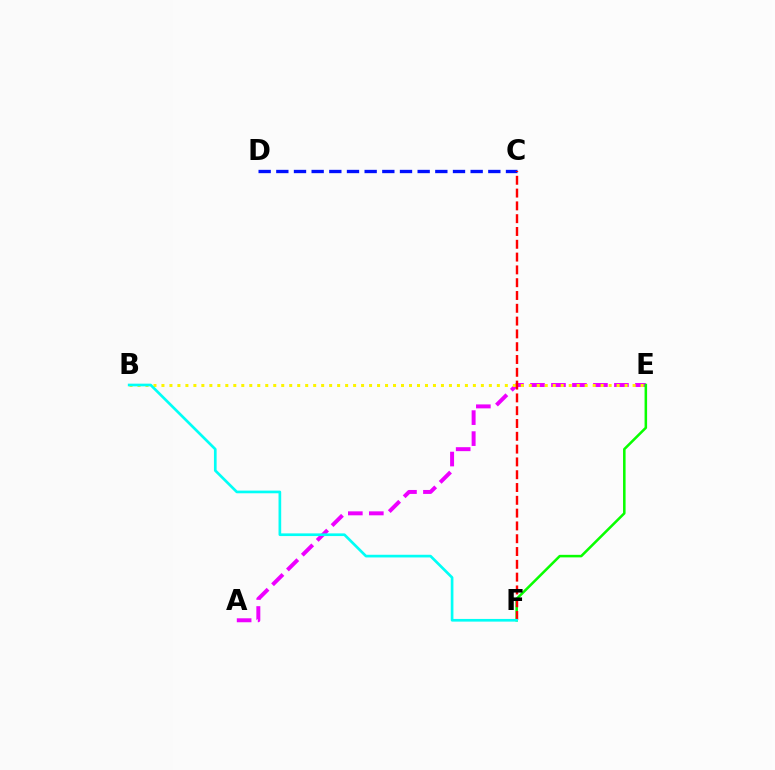{('C', 'D'): [{'color': '#0010ff', 'line_style': 'dashed', 'thickness': 2.4}], ('A', 'E'): [{'color': '#ee00ff', 'line_style': 'dashed', 'thickness': 2.85}], ('E', 'F'): [{'color': '#08ff00', 'line_style': 'solid', 'thickness': 1.83}], ('B', 'E'): [{'color': '#fcf500', 'line_style': 'dotted', 'thickness': 2.17}], ('C', 'F'): [{'color': '#ff0000', 'line_style': 'dashed', 'thickness': 1.74}], ('B', 'F'): [{'color': '#00fff6', 'line_style': 'solid', 'thickness': 1.93}]}